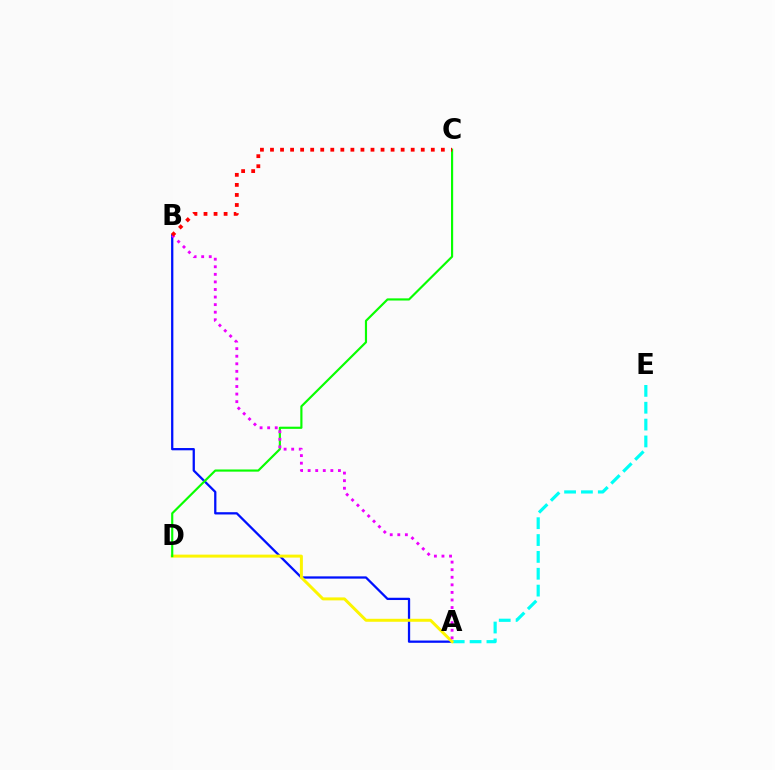{('A', 'B'): [{'color': '#0010ff', 'line_style': 'solid', 'thickness': 1.64}, {'color': '#ee00ff', 'line_style': 'dotted', 'thickness': 2.06}], ('A', 'E'): [{'color': '#00fff6', 'line_style': 'dashed', 'thickness': 2.29}], ('A', 'D'): [{'color': '#fcf500', 'line_style': 'solid', 'thickness': 2.14}], ('C', 'D'): [{'color': '#08ff00', 'line_style': 'solid', 'thickness': 1.56}], ('B', 'C'): [{'color': '#ff0000', 'line_style': 'dotted', 'thickness': 2.73}]}